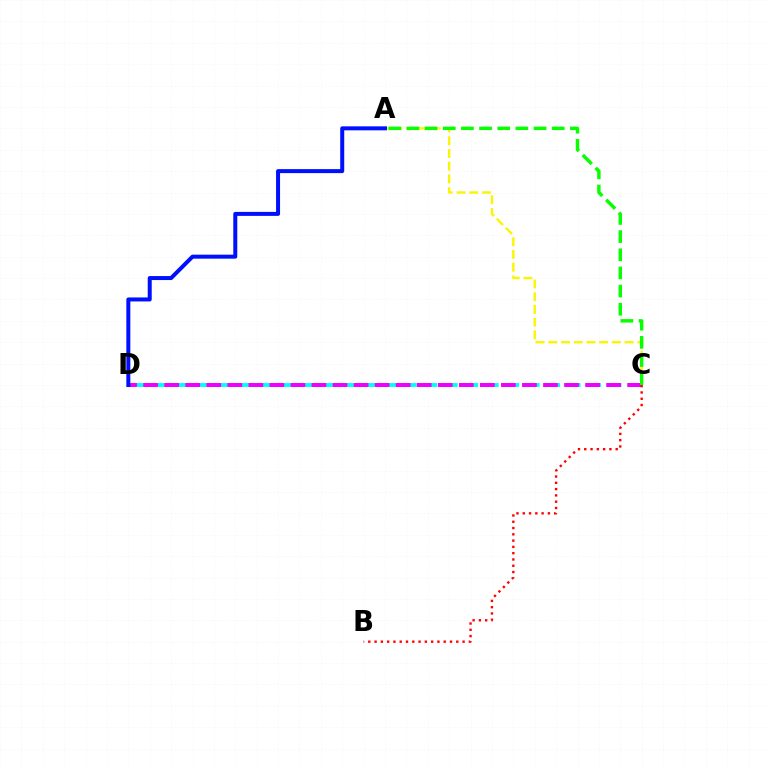{('C', 'D'): [{'color': '#00fff6', 'line_style': 'dashed', 'thickness': 2.78}, {'color': '#ee00ff', 'line_style': 'dashed', 'thickness': 2.86}], ('A', 'C'): [{'color': '#fcf500', 'line_style': 'dashed', 'thickness': 1.73}, {'color': '#08ff00', 'line_style': 'dashed', 'thickness': 2.47}], ('A', 'D'): [{'color': '#0010ff', 'line_style': 'solid', 'thickness': 2.88}], ('B', 'C'): [{'color': '#ff0000', 'line_style': 'dotted', 'thickness': 1.71}]}